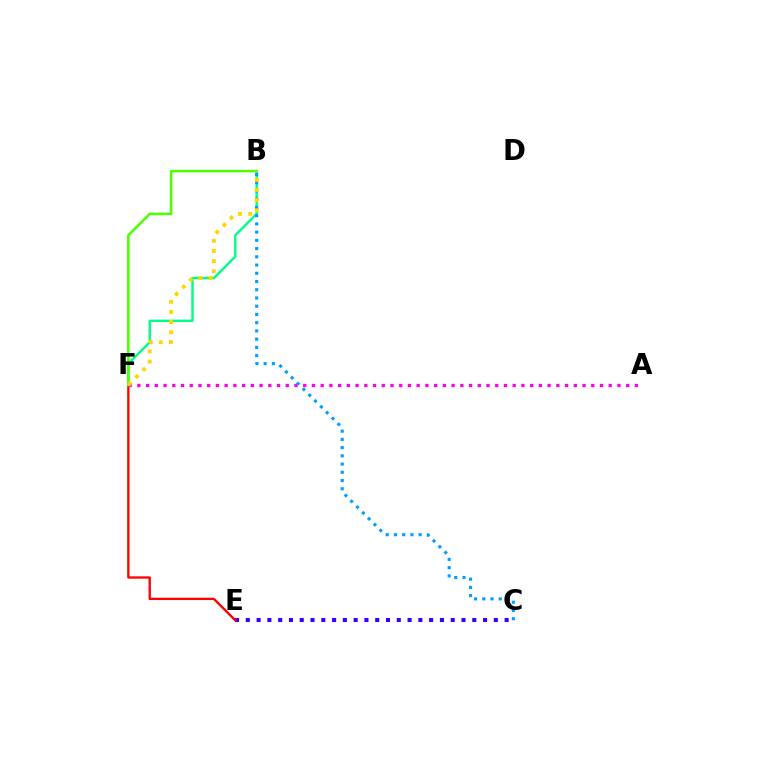{('C', 'E'): [{'color': '#3700ff', 'line_style': 'dotted', 'thickness': 2.93}], ('B', 'F'): [{'color': '#00ff86', 'line_style': 'solid', 'thickness': 1.75}, {'color': '#4fff00', 'line_style': 'solid', 'thickness': 1.83}, {'color': '#ffd500', 'line_style': 'dotted', 'thickness': 2.75}], ('E', 'F'): [{'color': '#ff0000', 'line_style': 'solid', 'thickness': 1.68}], ('A', 'F'): [{'color': '#ff00ed', 'line_style': 'dotted', 'thickness': 2.37}], ('B', 'C'): [{'color': '#009eff', 'line_style': 'dotted', 'thickness': 2.24}]}